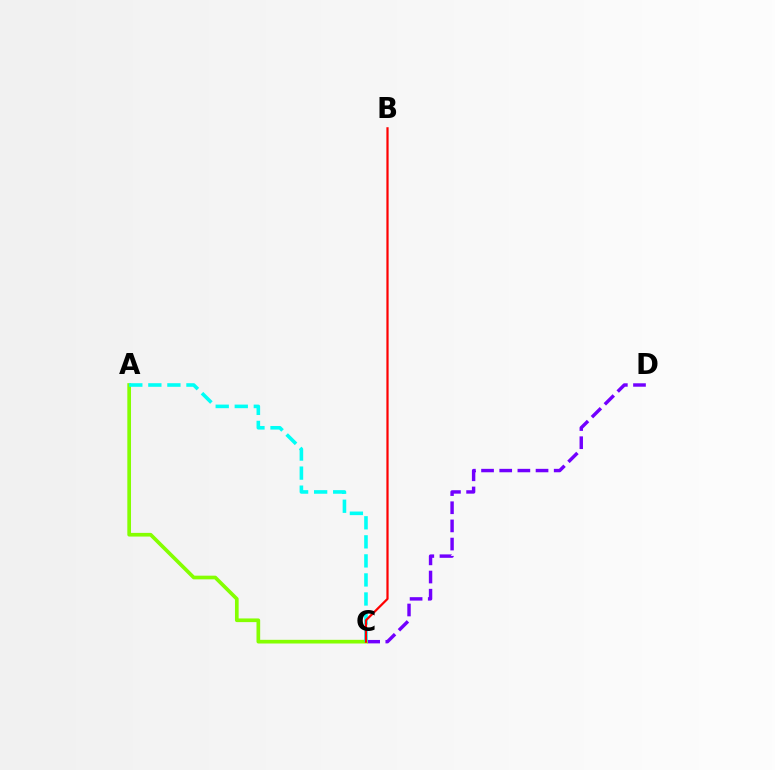{('C', 'D'): [{'color': '#7200ff', 'line_style': 'dashed', 'thickness': 2.47}], ('A', 'C'): [{'color': '#84ff00', 'line_style': 'solid', 'thickness': 2.65}, {'color': '#00fff6', 'line_style': 'dashed', 'thickness': 2.59}], ('B', 'C'): [{'color': '#ff0000', 'line_style': 'solid', 'thickness': 1.59}]}